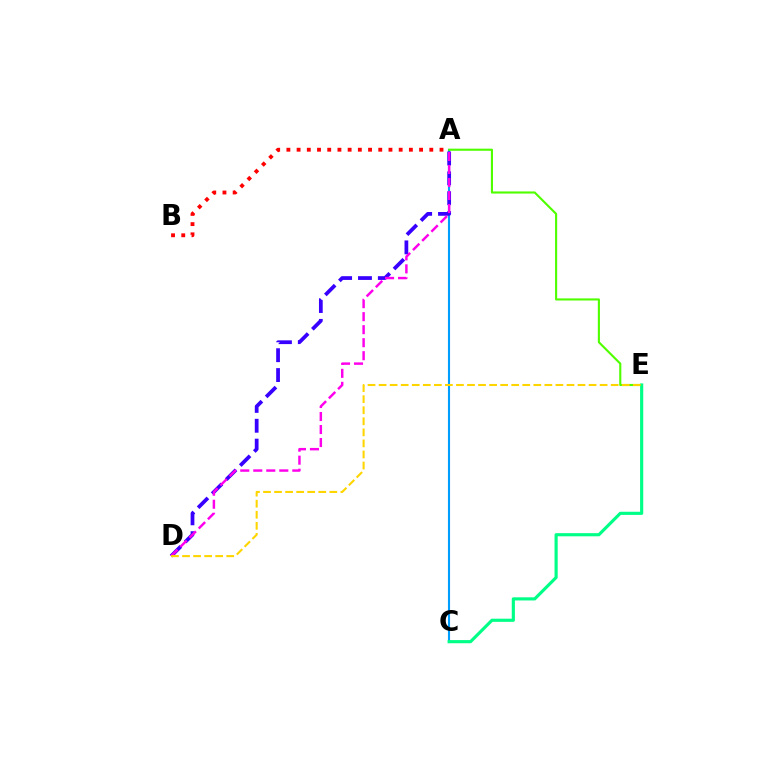{('A', 'C'): [{'color': '#009eff', 'line_style': 'solid', 'thickness': 1.52}], ('A', 'D'): [{'color': '#3700ff', 'line_style': 'dashed', 'thickness': 2.7}, {'color': '#ff00ed', 'line_style': 'dashed', 'thickness': 1.77}], ('A', 'E'): [{'color': '#4fff00', 'line_style': 'solid', 'thickness': 1.52}], ('A', 'B'): [{'color': '#ff0000', 'line_style': 'dotted', 'thickness': 2.77}], ('C', 'E'): [{'color': '#00ff86', 'line_style': 'solid', 'thickness': 2.26}], ('D', 'E'): [{'color': '#ffd500', 'line_style': 'dashed', 'thickness': 1.5}]}